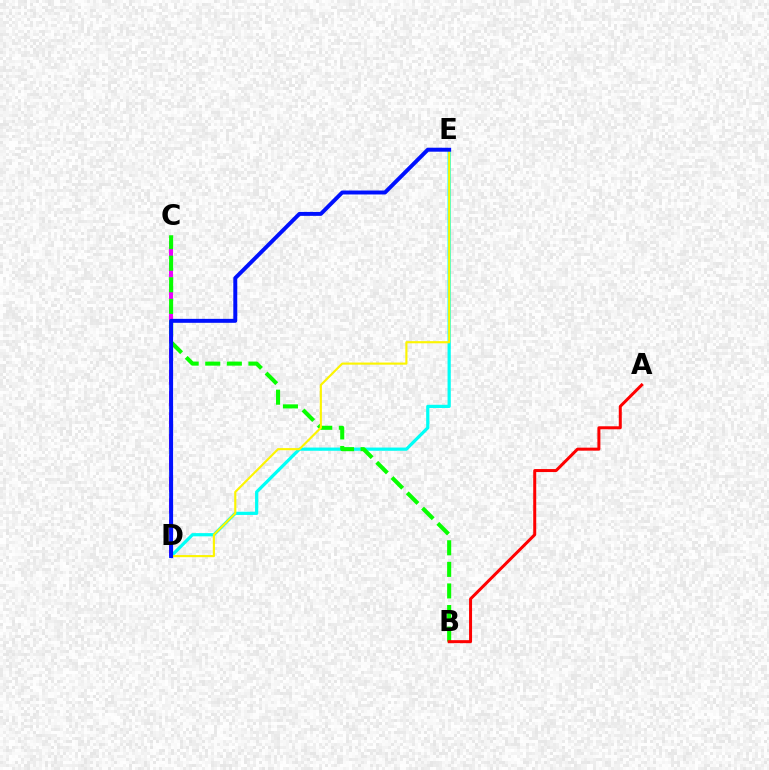{('D', 'E'): [{'color': '#00fff6', 'line_style': 'solid', 'thickness': 2.31}, {'color': '#fcf500', 'line_style': 'solid', 'thickness': 1.54}, {'color': '#0010ff', 'line_style': 'solid', 'thickness': 2.84}], ('C', 'D'): [{'color': '#ee00ff', 'line_style': 'dashed', 'thickness': 2.91}], ('B', 'C'): [{'color': '#08ff00', 'line_style': 'dashed', 'thickness': 2.93}], ('A', 'B'): [{'color': '#ff0000', 'line_style': 'solid', 'thickness': 2.16}]}